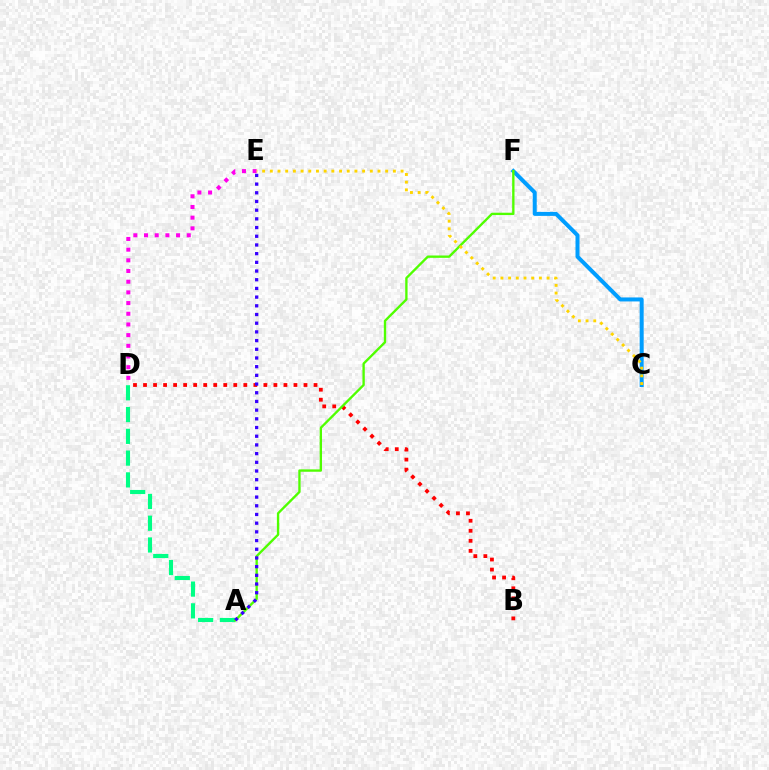{('A', 'D'): [{'color': '#00ff86', 'line_style': 'dashed', 'thickness': 2.96}], ('C', 'F'): [{'color': '#009eff', 'line_style': 'solid', 'thickness': 2.88}], ('B', 'D'): [{'color': '#ff0000', 'line_style': 'dotted', 'thickness': 2.72}], ('D', 'E'): [{'color': '#ff00ed', 'line_style': 'dotted', 'thickness': 2.9}], ('A', 'F'): [{'color': '#4fff00', 'line_style': 'solid', 'thickness': 1.69}], ('C', 'E'): [{'color': '#ffd500', 'line_style': 'dotted', 'thickness': 2.09}], ('A', 'E'): [{'color': '#3700ff', 'line_style': 'dotted', 'thickness': 2.36}]}